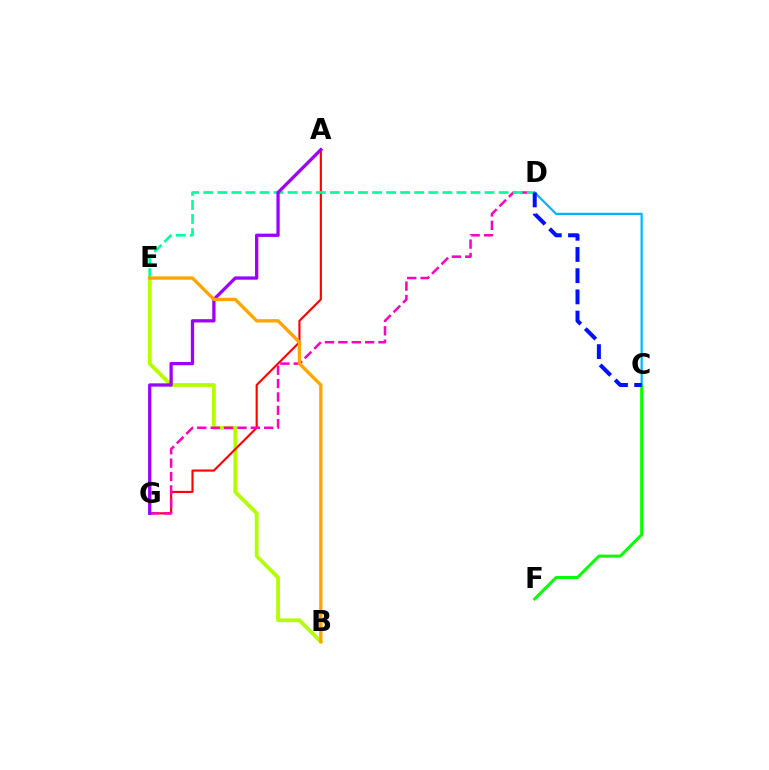{('B', 'E'): [{'color': '#b3ff00', 'line_style': 'solid', 'thickness': 2.72}, {'color': '#ffa500', 'line_style': 'solid', 'thickness': 2.4}], ('A', 'G'): [{'color': '#ff0000', 'line_style': 'solid', 'thickness': 1.54}, {'color': '#9b00ff', 'line_style': 'solid', 'thickness': 2.36}], ('D', 'G'): [{'color': '#ff00bd', 'line_style': 'dashed', 'thickness': 1.82}], ('C', 'F'): [{'color': '#08ff00', 'line_style': 'solid', 'thickness': 2.17}], ('D', 'E'): [{'color': '#00ff9d', 'line_style': 'dashed', 'thickness': 1.91}], ('C', 'D'): [{'color': '#00b5ff', 'line_style': 'solid', 'thickness': 1.6}, {'color': '#0010ff', 'line_style': 'dashed', 'thickness': 2.88}]}